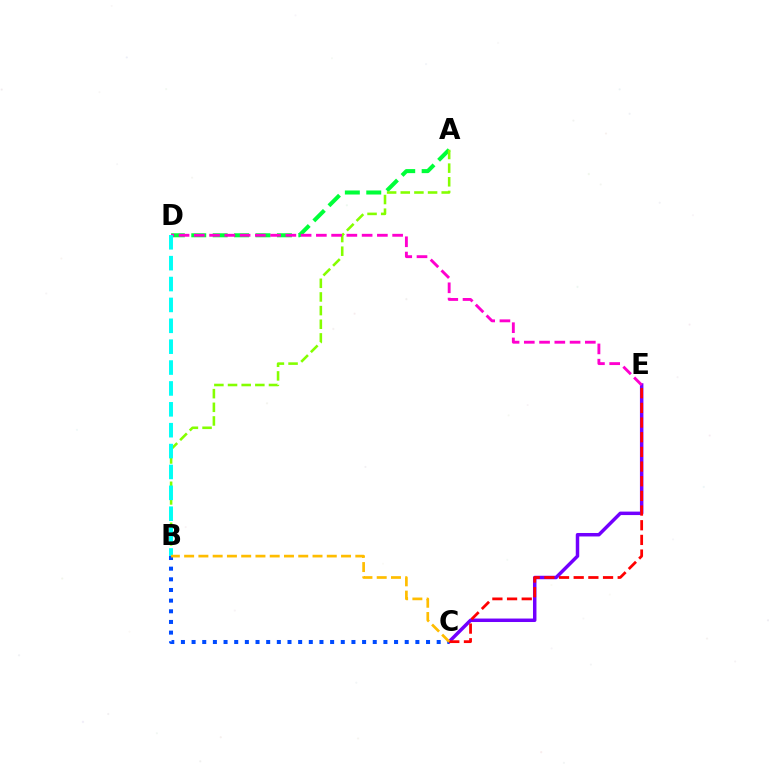{('A', 'D'): [{'color': '#00ff39', 'line_style': 'dashed', 'thickness': 2.91}], ('C', 'E'): [{'color': '#7200ff', 'line_style': 'solid', 'thickness': 2.5}, {'color': '#ff0000', 'line_style': 'dashed', 'thickness': 1.99}], ('A', 'B'): [{'color': '#84ff00', 'line_style': 'dashed', 'thickness': 1.85}], ('B', 'C'): [{'color': '#004bff', 'line_style': 'dotted', 'thickness': 2.9}, {'color': '#ffbd00', 'line_style': 'dashed', 'thickness': 1.94}], ('D', 'E'): [{'color': '#ff00cf', 'line_style': 'dashed', 'thickness': 2.07}], ('B', 'D'): [{'color': '#00fff6', 'line_style': 'dashed', 'thickness': 2.84}]}